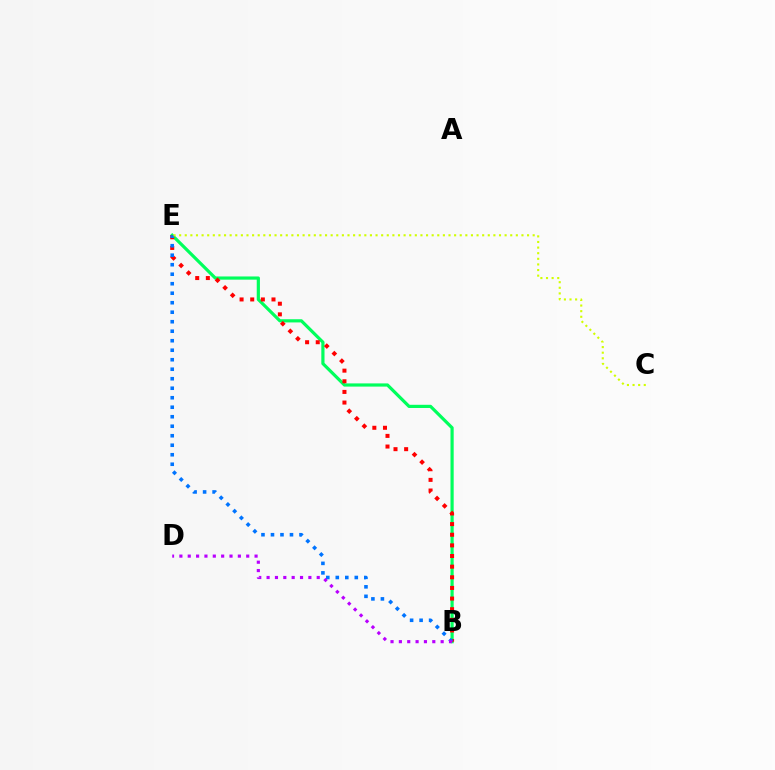{('B', 'E'): [{'color': '#00ff5c', 'line_style': 'solid', 'thickness': 2.3}, {'color': '#ff0000', 'line_style': 'dotted', 'thickness': 2.89}, {'color': '#0074ff', 'line_style': 'dotted', 'thickness': 2.58}], ('B', 'D'): [{'color': '#b900ff', 'line_style': 'dotted', 'thickness': 2.27}], ('C', 'E'): [{'color': '#d1ff00', 'line_style': 'dotted', 'thickness': 1.52}]}